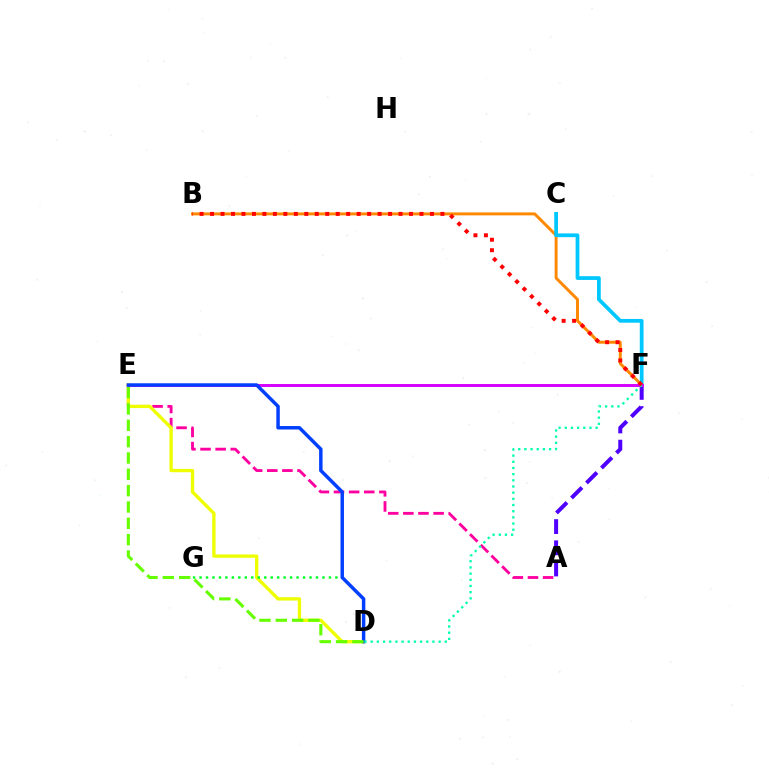{('A', 'E'): [{'color': '#ff00a0', 'line_style': 'dashed', 'thickness': 2.05}], ('B', 'F'): [{'color': '#ff8800', 'line_style': 'solid', 'thickness': 2.13}, {'color': '#ff0000', 'line_style': 'dotted', 'thickness': 2.85}], ('D', 'E'): [{'color': '#eeff00', 'line_style': 'solid', 'thickness': 2.39}, {'color': '#003fff', 'line_style': 'solid', 'thickness': 2.49}, {'color': '#66ff00', 'line_style': 'dashed', 'thickness': 2.22}], ('D', 'G'): [{'color': '#00ff27', 'line_style': 'dotted', 'thickness': 1.76}], ('C', 'F'): [{'color': '#00c7ff', 'line_style': 'solid', 'thickness': 2.7}], ('A', 'F'): [{'color': '#4f00ff', 'line_style': 'dashed', 'thickness': 2.88}], ('E', 'F'): [{'color': '#d600ff', 'line_style': 'solid', 'thickness': 2.12}], ('D', 'F'): [{'color': '#00ffaf', 'line_style': 'dotted', 'thickness': 1.68}]}